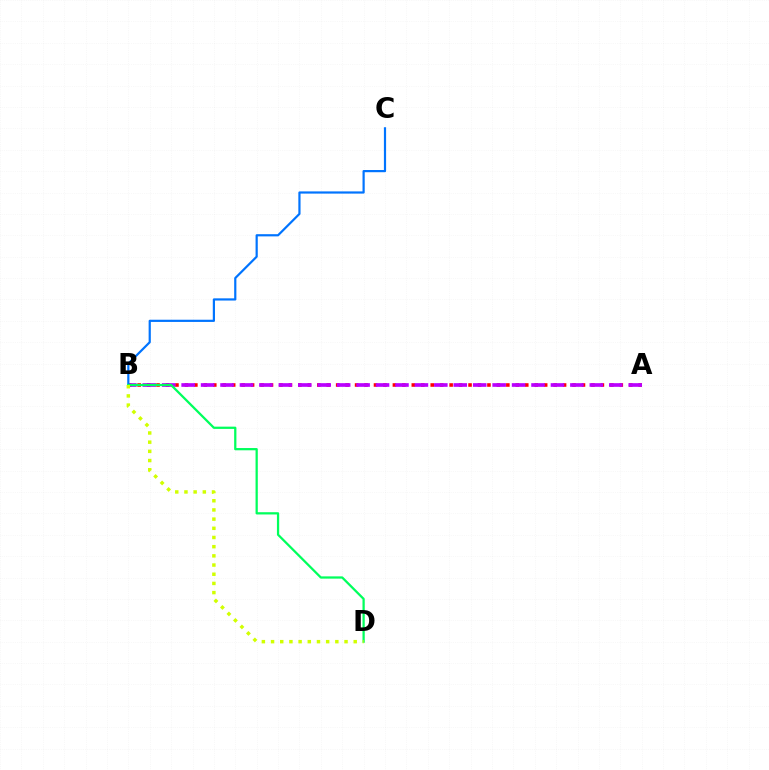{('A', 'B'): [{'color': '#ff0000', 'line_style': 'dotted', 'thickness': 2.57}, {'color': '#b900ff', 'line_style': 'dashed', 'thickness': 2.64}], ('B', 'C'): [{'color': '#0074ff', 'line_style': 'solid', 'thickness': 1.58}], ('B', 'D'): [{'color': '#00ff5c', 'line_style': 'solid', 'thickness': 1.62}, {'color': '#d1ff00', 'line_style': 'dotted', 'thickness': 2.5}]}